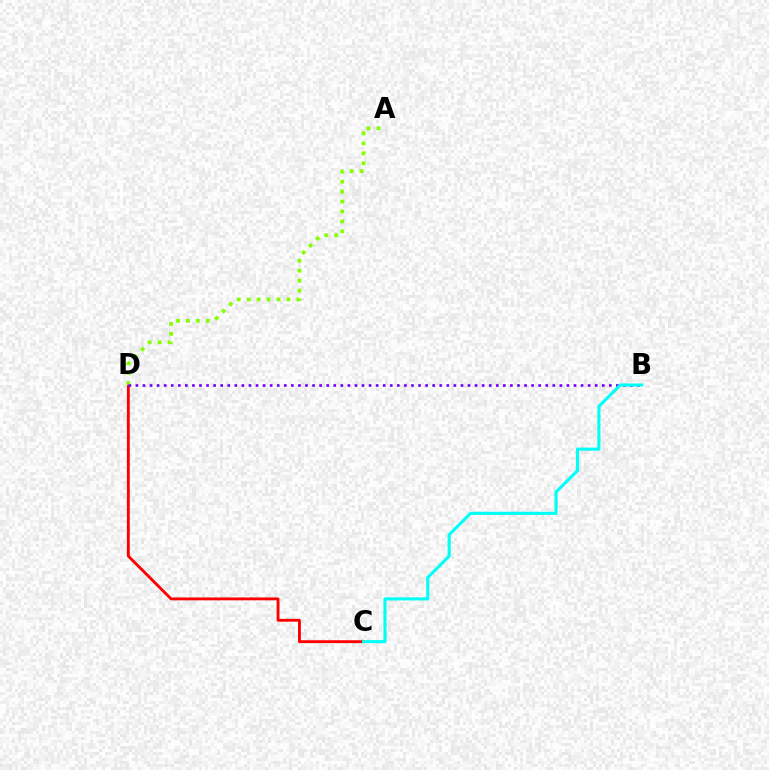{('C', 'D'): [{'color': '#ff0000', 'line_style': 'solid', 'thickness': 2.06}], ('A', 'D'): [{'color': '#84ff00', 'line_style': 'dotted', 'thickness': 2.7}], ('B', 'D'): [{'color': '#7200ff', 'line_style': 'dotted', 'thickness': 1.92}], ('B', 'C'): [{'color': '#00fff6', 'line_style': 'solid', 'thickness': 2.23}]}